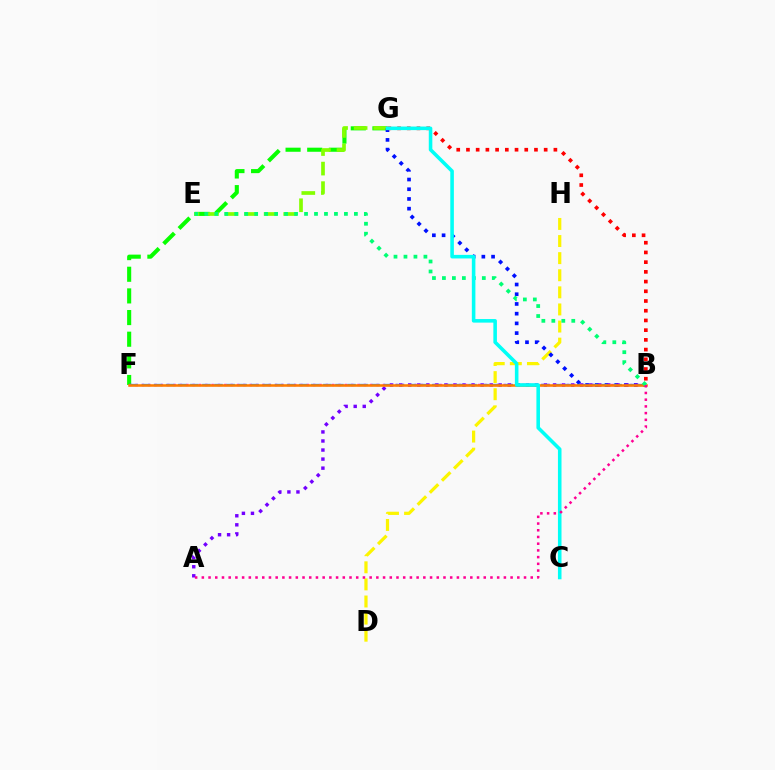{('D', 'H'): [{'color': '#fcf500', 'line_style': 'dashed', 'thickness': 2.32}], ('F', 'G'): [{'color': '#08ff00', 'line_style': 'dashed', 'thickness': 2.94}], ('E', 'G'): [{'color': '#84ff00', 'line_style': 'dashed', 'thickness': 2.66}], ('B', 'F'): [{'color': '#ee00ff', 'line_style': 'dotted', 'thickness': 1.72}, {'color': '#008cff', 'line_style': 'dashed', 'thickness': 1.64}, {'color': '#ff7c00', 'line_style': 'solid', 'thickness': 1.84}], ('B', 'G'): [{'color': '#0010ff', 'line_style': 'dotted', 'thickness': 2.64}, {'color': '#ff0000', 'line_style': 'dotted', 'thickness': 2.64}], ('A', 'B'): [{'color': '#7200ff', 'line_style': 'dotted', 'thickness': 2.46}, {'color': '#ff0094', 'line_style': 'dotted', 'thickness': 1.82}], ('B', 'E'): [{'color': '#00ff74', 'line_style': 'dotted', 'thickness': 2.71}], ('C', 'G'): [{'color': '#00fff6', 'line_style': 'solid', 'thickness': 2.57}]}